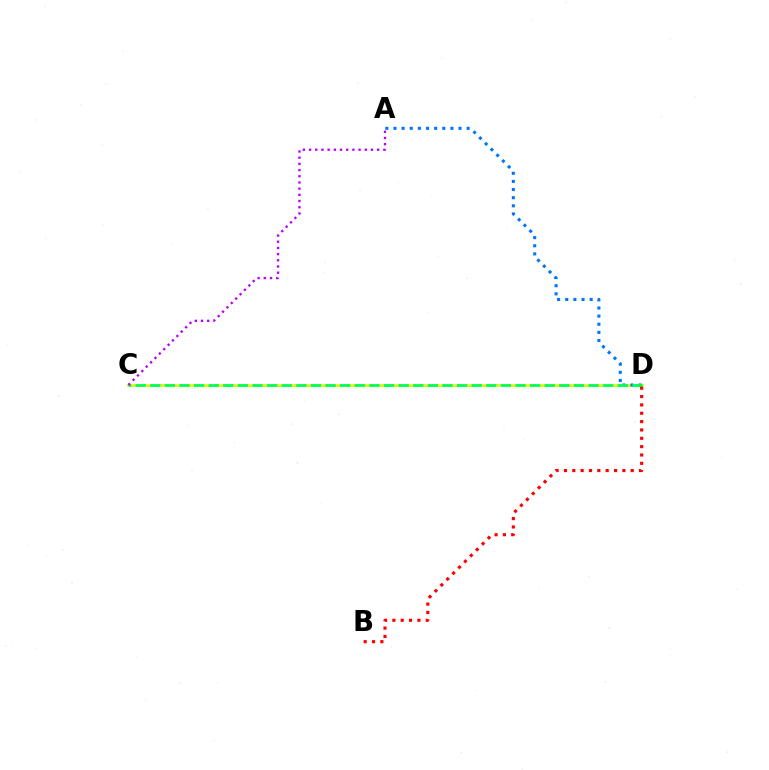{('C', 'D'): [{'color': '#d1ff00', 'line_style': 'solid', 'thickness': 1.86}, {'color': '#00ff5c', 'line_style': 'dashed', 'thickness': 1.98}], ('A', 'D'): [{'color': '#0074ff', 'line_style': 'dotted', 'thickness': 2.21}], ('A', 'C'): [{'color': '#b900ff', 'line_style': 'dotted', 'thickness': 1.68}], ('B', 'D'): [{'color': '#ff0000', 'line_style': 'dotted', 'thickness': 2.27}]}